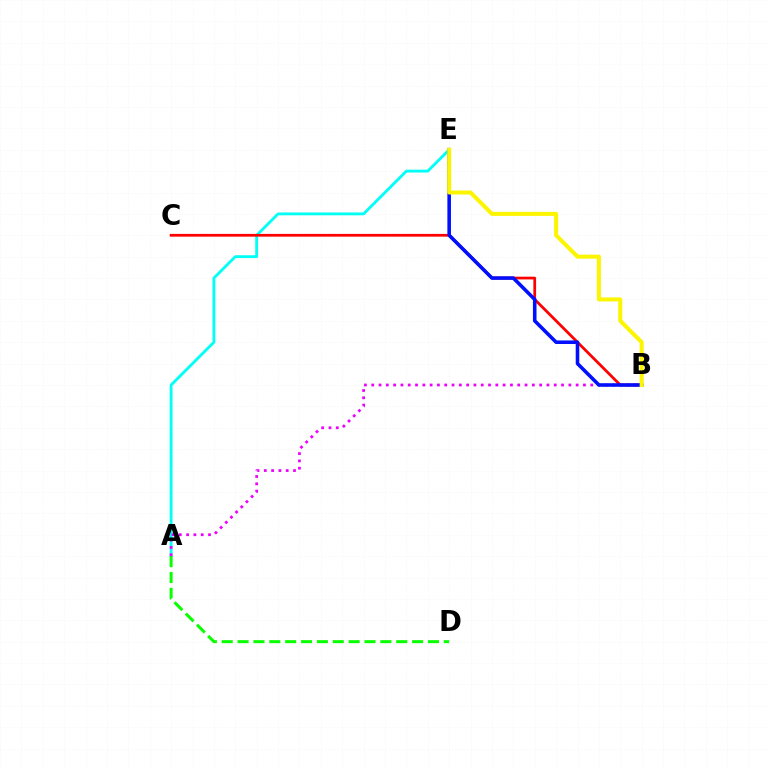{('A', 'E'): [{'color': '#00fff6', 'line_style': 'solid', 'thickness': 2.05}], ('A', 'D'): [{'color': '#08ff00', 'line_style': 'dashed', 'thickness': 2.16}], ('A', 'B'): [{'color': '#ee00ff', 'line_style': 'dotted', 'thickness': 1.98}], ('B', 'C'): [{'color': '#ff0000', 'line_style': 'solid', 'thickness': 1.97}], ('B', 'E'): [{'color': '#0010ff', 'line_style': 'solid', 'thickness': 2.57}, {'color': '#fcf500', 'line_style': 'solid', 'thickness': 2.91}]}